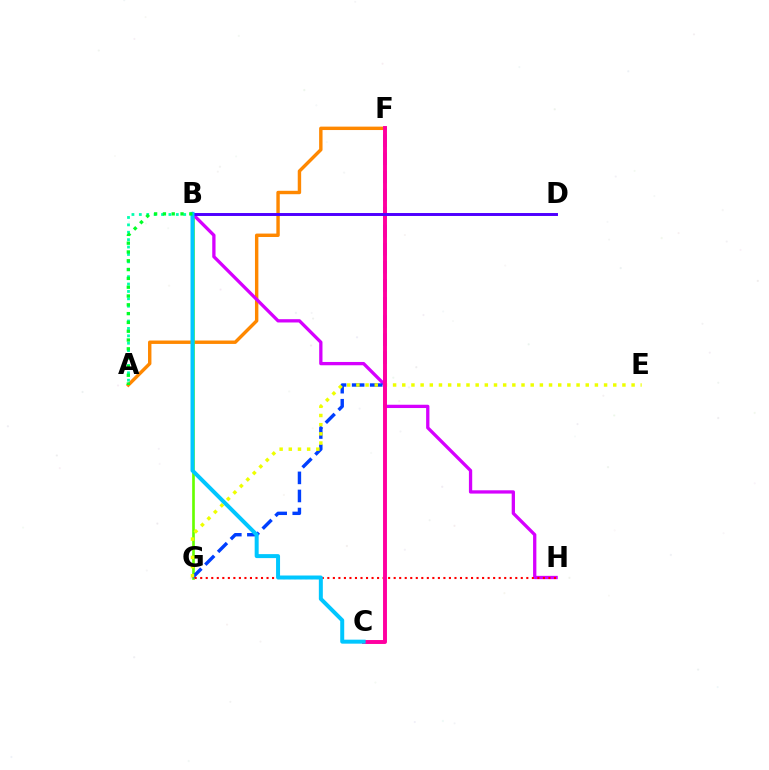{('A', 'F'): [{'color': '#ff8800', 'line_style': 'solid', 'thickness': 2.46}], ('B', 'G'): [{'color': '#66ff00', 'line_style': 'solid', 'thickness': 1.92}], ('B', 'H'): [{'color': '#d600ff', 'line_style': 'solid', 'thickness': 2.37}], ('A', 'B'): [{'color': '#00ffaf', 'line_style': 'dotted', 'thickness': 2.01}, {'color': '#00ff27', 'line_style': 'dotted', 'thickness': 2.39}], ('F', 'G'): [{'color': '#003fff', 'line_style': 'dashed', 'thickness': 2.46}], ('E', 'G'): [{'color': '#eeff00', 'line_style': 'dotted', 'thickness': 2.49}], ('G', 'H'): [{'color': '#ff0000', 'line_style': 'dotted', 'thickness': 1.5}], ('C', 'F'): [{'color': '#ff00a0', 'line_style': 'solid', 'thickness': 2.83}], ('B', 'D'): [{'color': '#4f00ff', 'line_style': 'solid', 'thickness': 2.13}], ('B', 'C'): [{'color': '#00c7ff', 'line_style': 'solid', 'thickness': 2.87}]}